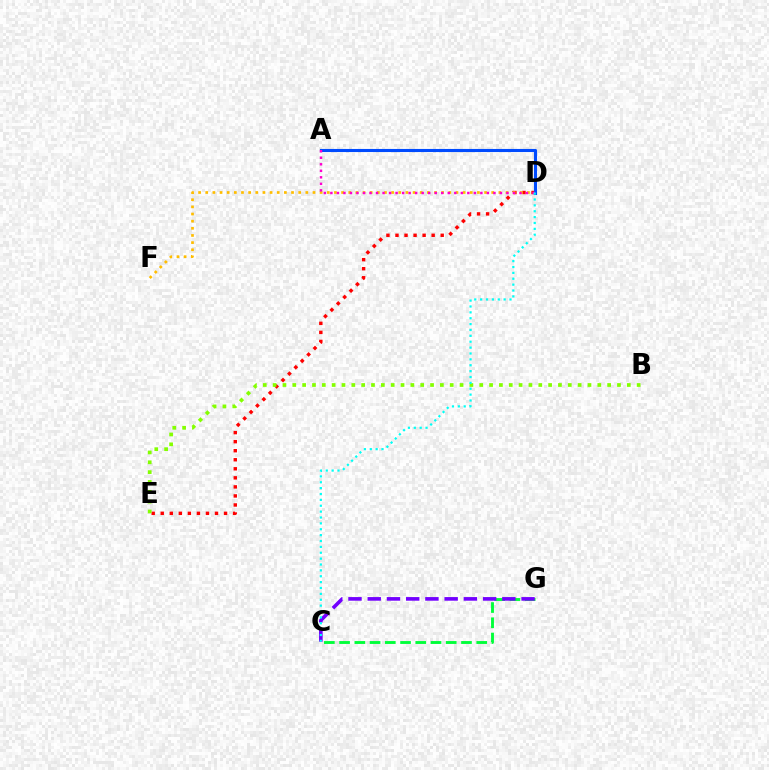{('D', 'E'): [{'color': '#ff0000', 'line_style': 'dotted', 'thickness': 2.46}], ('C', 'G'): [{'color': '#00ff39', 'line_style': 'dashed', 'thickness': 2.07}, {'color': '#7200ff', 'line_style': 'dashed', 'thickness': 2.61}], ('D', 'F'): [{'color': '#ffbd00', 'line_style': 'dotted', 'thickness': 1.94}], ('A', 'D'): [{'color': '#004bff', 'line_style': 'solid', 'thickness': 2.23}, {'color': '#ff00cf', 'line_style': 'dotted', 'thickness': 1.77}], ('B', 'E'): [{'color': '#84ff00', 'line_style': 'dotted', 'thickness': 2.67}], ('C', 'D'): [{'color': '#00fff6', 'line_style': 'dotted', 'thickness': 1.6}]}